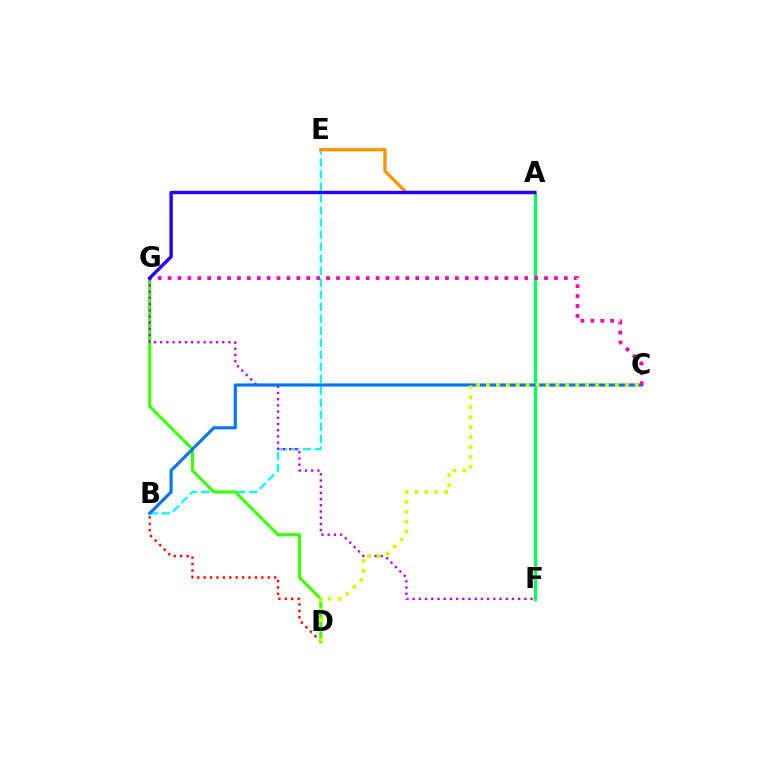{('B', 'E'): [{'color': '#00fff6', 'line_style': 'dashed', 'thickness': 1.63}], ('B', 'D'): [{'color': '#ff0000', 'line_style': 'dotted', 'thickness': 1.74}], ('A', 'F'): [{'color': '#00ff5c', 'line_style': 'solid', 'thickness': 2.37}], ('D', 'G'): [{'color': '#3dff00', 'line_style': 'solid', 'thickness': 2.26}], ('F', 'G'): [{'color': '#b900ff', 'line_style': 'dotted', 'thickness': 1.69}], ('B', 'C'): [{'color': '#0074ff', 'line_style': 'solid', 'thickness': 2.25}], ('C', 'G'): [{'color': '#ff00ac', 'line_style': 'dotted', 'thickness': 2.69}], ('C', 'D'): [{'color': '#d1ff00', 'line_style': 'dotted', 'thickness': 2.7}], ('A', 'E'): [{'color': '#ff9400', 'line_style': 'solid', 'thickness': 2.4}], ('A', 'G'): [{'color': '#2500ff', 'line_style': 'solid', 'thickness': 2.44}]}